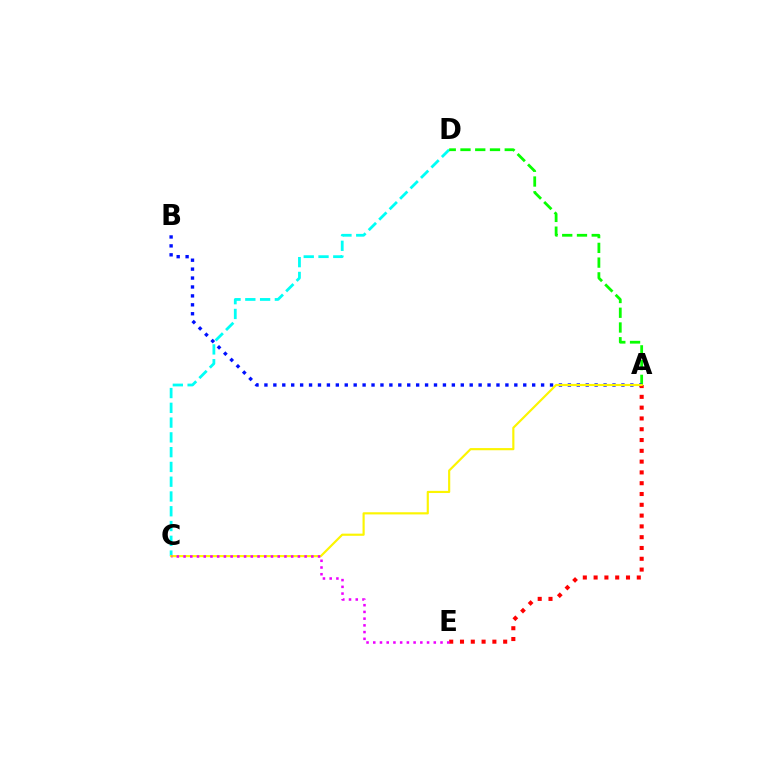{('C', 'D'): [{'color': '#00fff6', 'line_style': 'dashed', 'thickness': 2.01}], ('A', 'D'): [{'color': '#08ff00', 'line_style': 'dashed', 'thickness': 2.0}], ('A', 'B'): [{'color': '#0010ff', 'line_style': 'dotted', 'thickness': 2.42}], ('A', 'E'): [{'color': '#ff0000', 'line_style': 'dotted', 'thickness': 2.93}], ('A', 'C'): [{'color': '#fcf500', 'line_style': 'solid', 'thickness': 1.55}], ('C', 'E'): [{'color': '#ee00ff', 'line_style': 'dotted', 'thickness': 1.83}]}